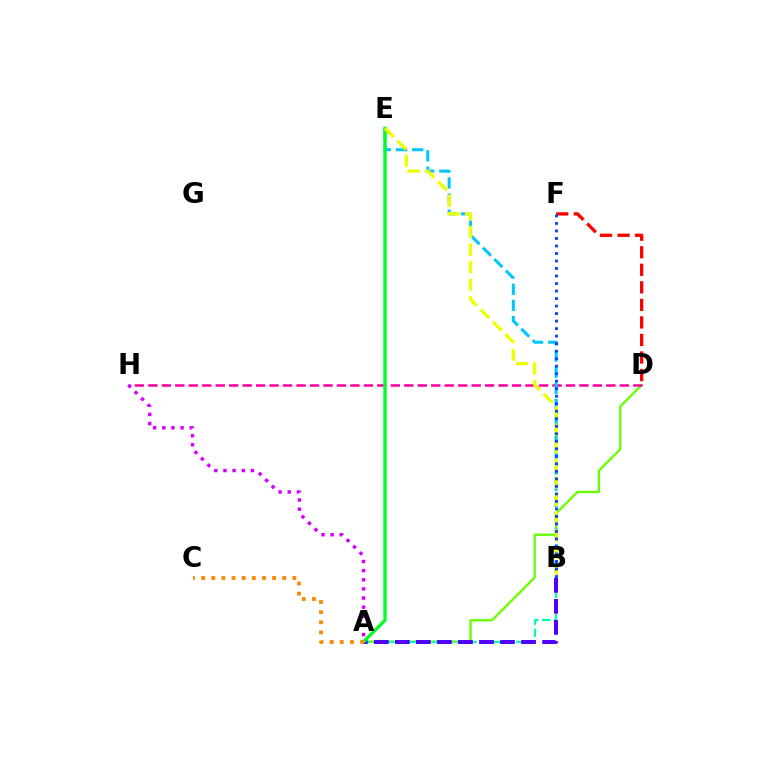{('D', 'F'): [{'color': '#ff0000', 'line_style': 'dashed', 'thickness': 2.38}], ('A', 'D'): [{'color': '#66ff00', 'line_style': 'solid', 'thickness': 1.66}], ('A', 'B'): [{'color': '#00ffaf', 'line_style': 'dashed', 'thickness': 1.62}, {'color': '#4f00ff', 'line_style': 'dashed', 'thickness': 2.86}], ('D', 'H'): [{'color': '#ff00a0', 'line_style': 'dashed', 'thickness': 1.83}], ('B', 'E'): [{'color': '#00c7ff', 'line_style': 'dashed', 'thickness': 2.2}, {'color': '#eeff00', 'line_style': 'dashed', 'thickness': 2.39}], ('A', 'H'): [{'color': '#d600ff', 'line_style': 'dotted', 'thickness': 2.48}], ('A', 'E'): [{'color': '#00ff27', 'line_style': 'solid', 'thickness': 2.4}], ('B', 'F'): [{'color': '#003fff', 'line_style': 'dotted', 'thickness': 2.04}], ('A', 'C'): [{'color': '#ff8800', 'line_style': 'dotted', 'thickness': 2.75}]}